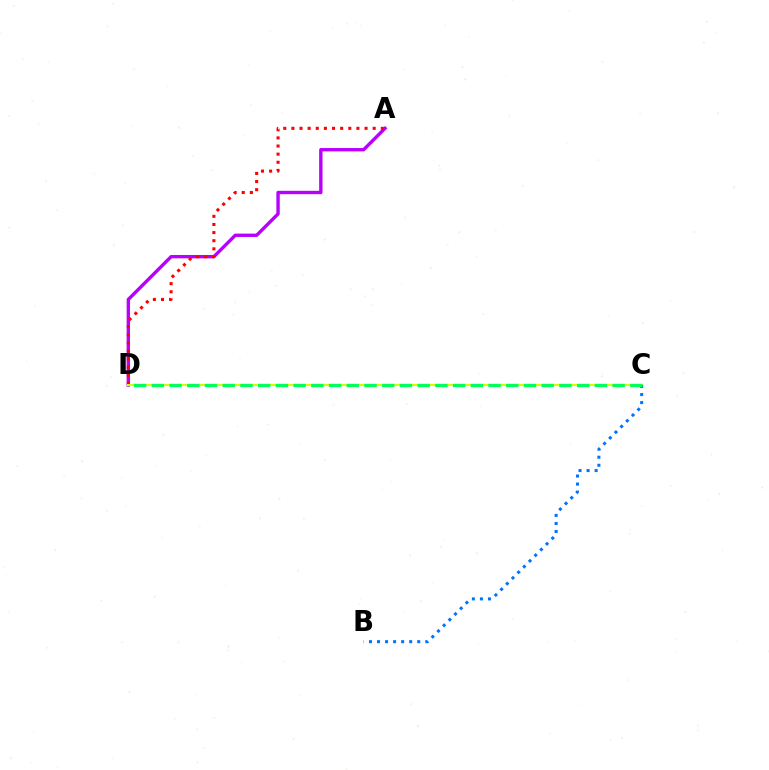{('A', 'D'): [{'color': '#b900ff', 'line_style': 'solid', 'thickness': 2.43}, {'color': '#ff0000', 'line_style': 'dotted', 'thickness': 2.21}], ('C', 'D'): [{'color': '#d1ff00', 'line_style': 'solid', 'thickness': 1.5}, {'color': '#00ff5c', 'line_style': 'dashed', 'thickness': 2.41}], ('B', 'C'): [{'color': '#0074ff', 'line_style': 'dotted', 'thickness': 2.18}]}